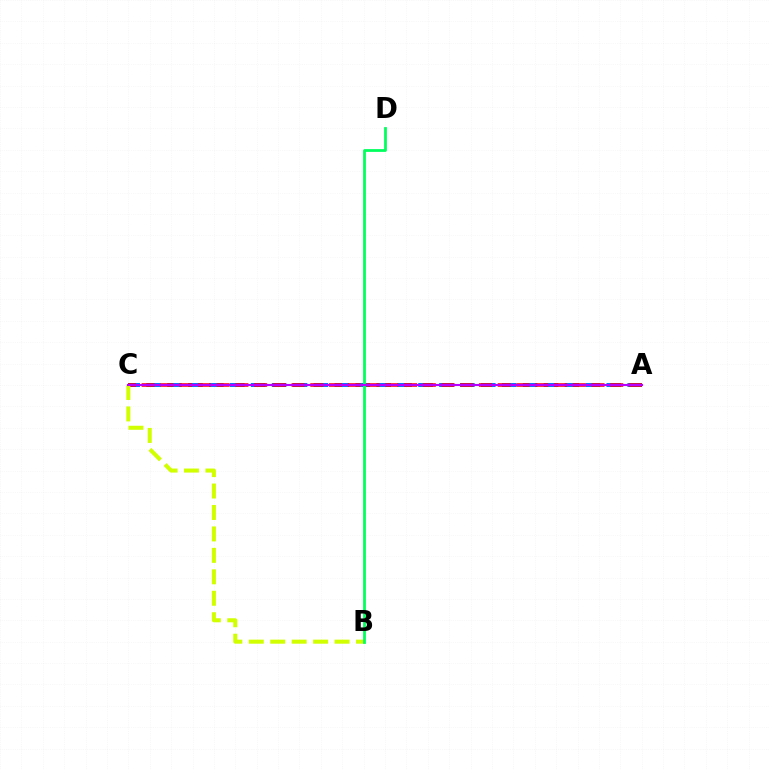{('A', 'C'): [{'color': '#0074ff', 'line_style': 'dashed', 'thickness': 2.84}, {'color': '#ff0000', 'line_style': 'dashed', 'thickness': 2.55}, {'color': '#b900ff', 'line_style': 'solid', 'thickness': 1.52}], ('B', 'C'): [{'color': '#d1ff00', 'line_style': 'dashed', 'thickness': 2.91}], ('B', 'D'): [{'color': '#00ff5c', 'line_style': 'solid', 'thickness': 2.0}]}